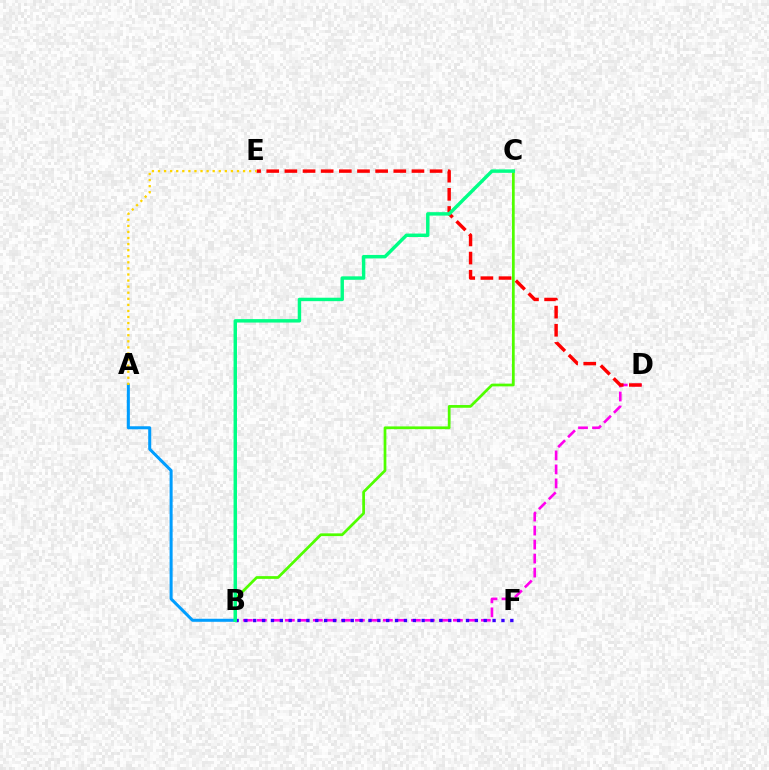{('A', 'B'): [{'color': '#009eff', 'line_style': 'solid', 'thickness': 2.18}], ('B', 'D'): [{'color': '#ff00ed', 'line_style': 'dashed', 'thickness': 1.9}], ('B', 'F'): [{'color': '#3700ff', 'line_style': 'dotted', 'thickness': 2.41}], ('D', 'E'): [{'color': '#ff0000', 'line_style': 'dashed', 'thickness': 2.47}], ('B', 'C'): [{'color': '#4fff00', 'line_style': 'solid', 'thickness': 1.97}, {'color': '#00ff86', 'line_style': 'solid', 'thickness': 2.48}], ('A', 'E'): [{'color': '#ffd500', 'line_style': 'dotted', 'thickness': 1.65}]}